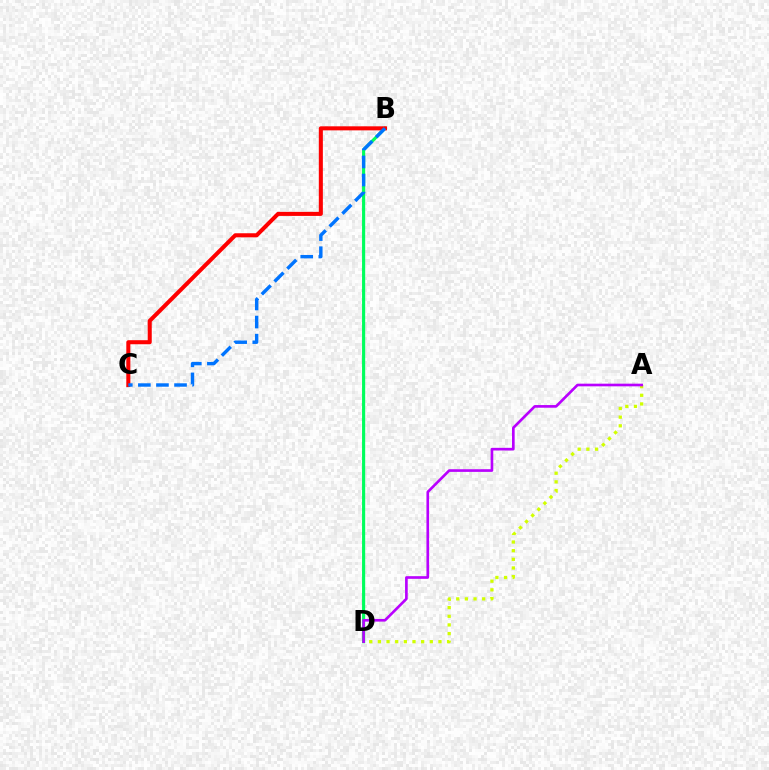{('B', 'D'): [{'color': '#00ff5c', 'line_style': 'solid', 'thickness': 2.26}], ('A', 'D'): [{'color': '#d1ff00', 'line_style': 'dotted', 'thickness': 2.35}, {'color': '#b900ff', 'line_style': 'solid', 'thickness': 1.91}], ('B', 'C'): [{'color': '#ff0000', 'line_style': 'solid', 'thickness': 2.92}, {'color': '#0074ff', 'line_style': 'dashed', 'thickness': 2.46}]}